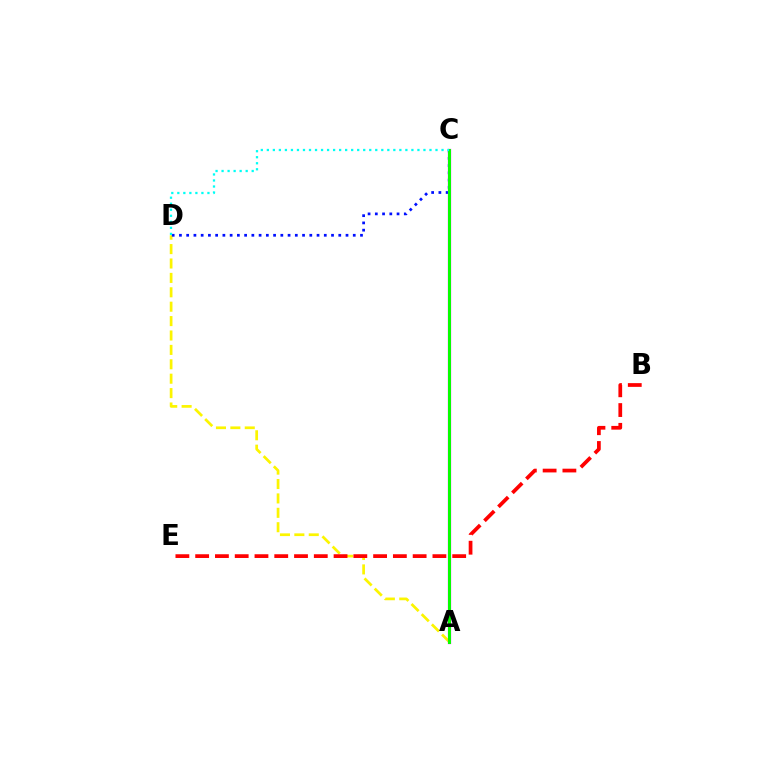{('A', 'D'): [{'color': '#fcf500', 'line_style': 'dashed', 'thickness': 1.96}], ('C', 'D'): [{'color': '#0010ff', 'line_style': 'dotted', 'thickness': 1.97}, {'color': '#00fff6', 'line_style': 'dotted', 'thickness': 1.64}], ('A', 'C'): [{'color': '#ee00ff', 'line_style': 'solid', 'thickness': 2.34}, {'color': '#08ff00', 'line_style': 'solid', 'thickness': 2.14}], ('B', 'E'): [{'color': '#ff0000', 'line_style': 'dashed', 'thickness': 2.69}]}